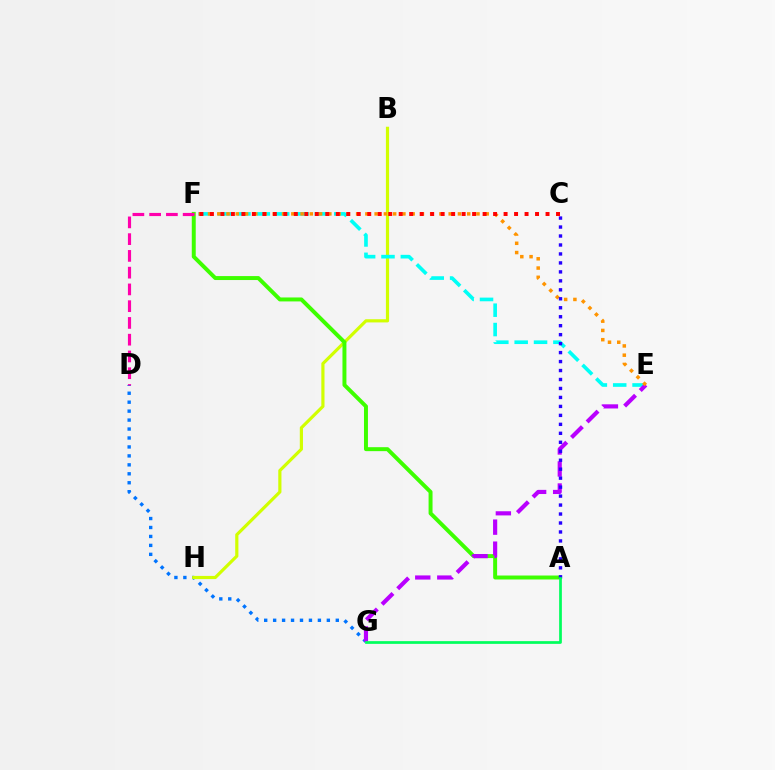{('D', 'G'): [{'color': '#0074ff', 'line_style': 'dotted', 'thickness': 2.43}], ('B', 'H'): [{'color': '#d1ff00', 'line_style': 'solid', 'thickness': 2.29}], ('A', 'F'): [{'color': '#3dff00', 'line_style': 'solid', 'thickness': 2.85}], ('E', 'F'): [{'color': '#00fff6', 'line_style': 'dashed', 'thickness': 2.63}, {'color': '#ff9400', 'line_style': 'dotted', 'thickness': 2.52}], ('E', 'G'): [{'color': '#b900ff', 'line_style': 'dashed', 'thickness': 2.99}], ('D', 'F'): [{'color': '#ff00ac', 'line_style': 'dashed', 'thickness': 2.28}], ('A', 'C'): [{'color': '#2500ff', 'line_style': 'dotted', 'thickness': 2.44}], ('C', 'F'): [{'color': '#ff0000', 'line_style': 'dotted', 'thickness': 2.85}], ('A', 'G'): [{'color': '#00ff5c', 'line_style': 'solid', 'thickness': 1.96}]}